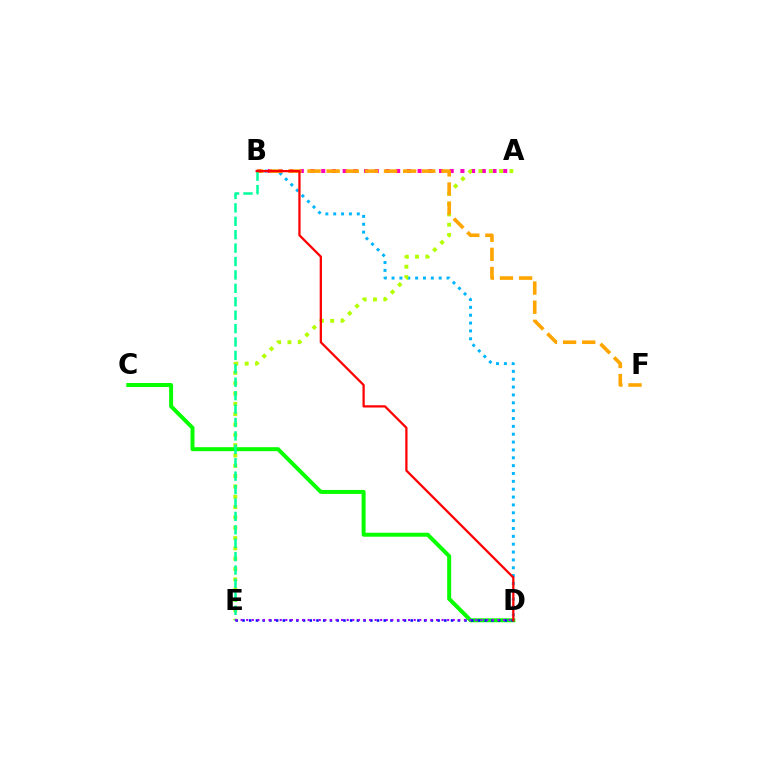{('C', 'D'): [{'color': '#08ff00', 'line_style': 'solid', 'thickness': 2.86}], ('B', 'D'): [{'color': '#00b5ff', 'line_style': 'dotted', 'thickness': 2.13}, {'color': '#ff0000', 'line_style': 'solid', 'thickness': 1.63}], ('D', 'E'): [{'color': '#0010ff', 'line_style': 'dotted', 'thickness': 1.83}, {'color': '#9b00ff', 'line_style': 'dotted', 'thickness': 1.52}], ('A', 'B'): [{'color': '#ff00bd', 'line_style': 'dotted', 'thickness': 2.91}], ('A', 'E'): [{'color': '#b3ff00', 'line_style': 'dotted', 'thickness': 2.81}], ('B', 'F'): [{'color': '#ffa500', 'line_style': 'dashed', 'thickness': 2.6}], ('B', 'E'): [{'color': '#00ff9d', 'line_style': 'dashed', 'thickness': 1.82}]}